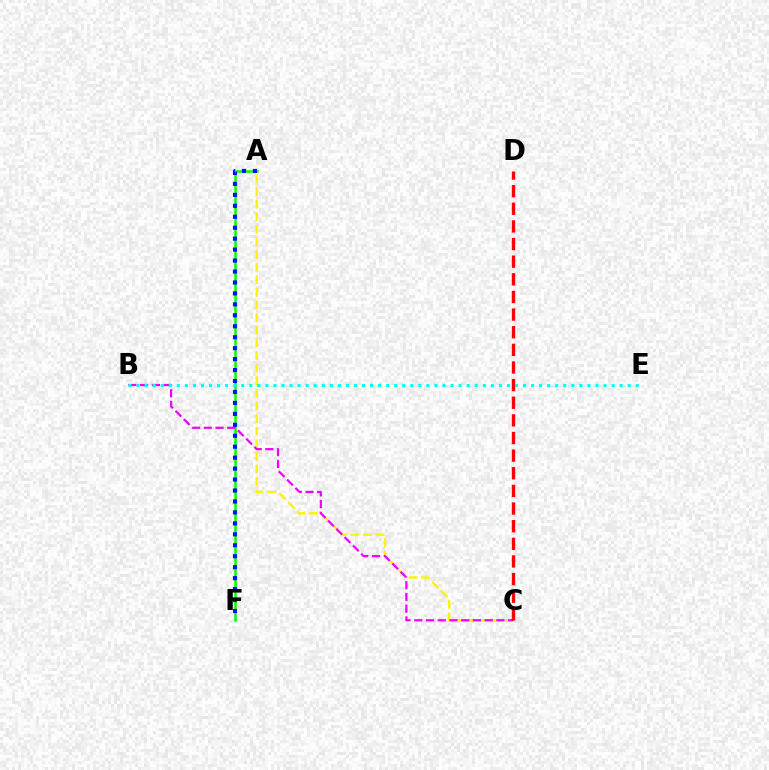{('A', 'F'): [{'color': '#08ff00', 'line_style': 'solid', 'thickness': 1.83}, {'color': '#0010ff', 'line_style': 'dotted', 'thickness': 2.98}], ('A', 'C'): [{'color': '#fcf500', 'line_style': 'dashed', 'thickness': 1.71}], ('B', 'C'): [{'color': '#ee00ff', 'line_style': 'dashed', 'thickness': 1.59}], ('C', 'D'): [{'color': '#ff0000', 'line_style': 'dashed', 'thickness': 2.4}], ('B', 'E'): [{'color': '#00fff6', 'line_style': 'dotted', 'thickness': 2.19}]}